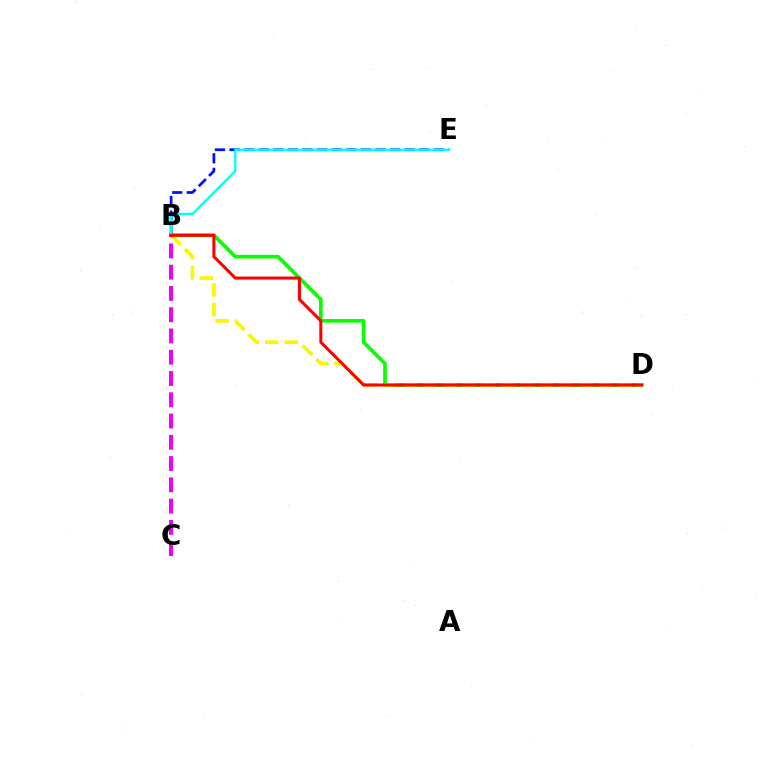{('B', 'D'): [{'color': '#08ff00', 'line_style': 'solid', 'thickness': 2.65}, {'color': '#fcf500', 'line_style': 'dashed', 'thickness': 2.65}, {'color': '#ff0000', 'line_style': 'solid', 'thickness': 2.2}], ('B', 'E'): [{'color': '#0010ff', 'line_style': 'dashed', 'thickness': 1.98}, {'color': '#00fff6', 'line_style': 'solid', 'thickness': 1.67}], ('B', 'C'): [{'color': '#ee00ff', 'line_style': 'dashed', 'thickness': 2.89}]}